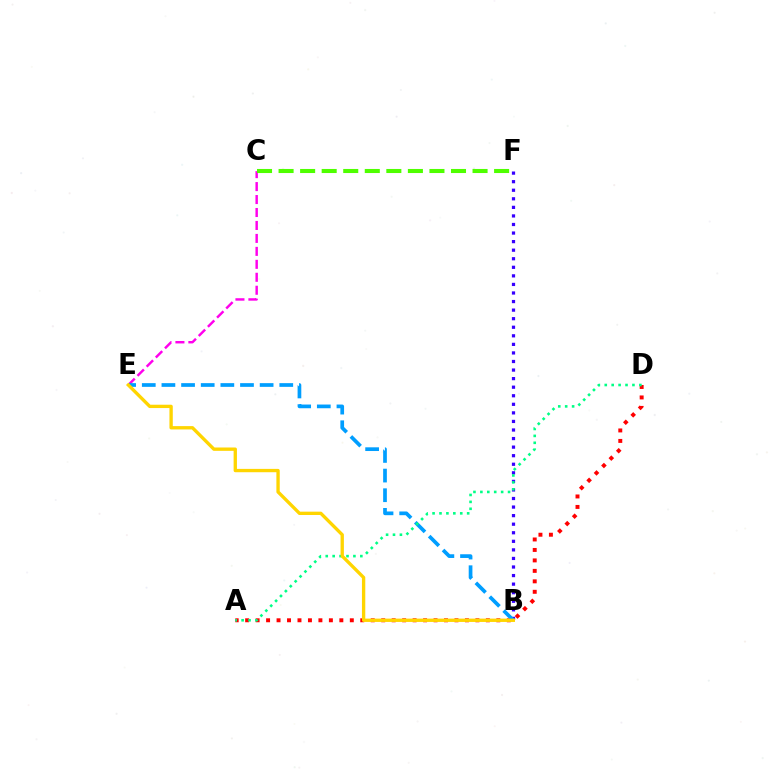{('A', 'D'): [{'color': '#ff0000', 'line_style': 'dotted', 'thickness': 2.84}, {'color': '#00ff86', 'line_style': 'dotted', 'thickness': 1.88}], ('B', 'F'): [{'color': '#3700ff', 'line_style': 'dotted', 'thickness': 2.33}], ('C', 'E'): [{'color': '#ff00ed', 'line_style': 'dashed', 'thickness': 1.76}], ('B', 'E'): [{'color': '#009eff', 'line_style': 'dashed', 'thickness': 2.67}, {'color': '#ffd500', 'line_style': 'solid', 'thickness': 2.4}], ('C', 'F'): [{'color': '#4fff00', 'line_style': 'dashed', 'thickness': 2.93}]}